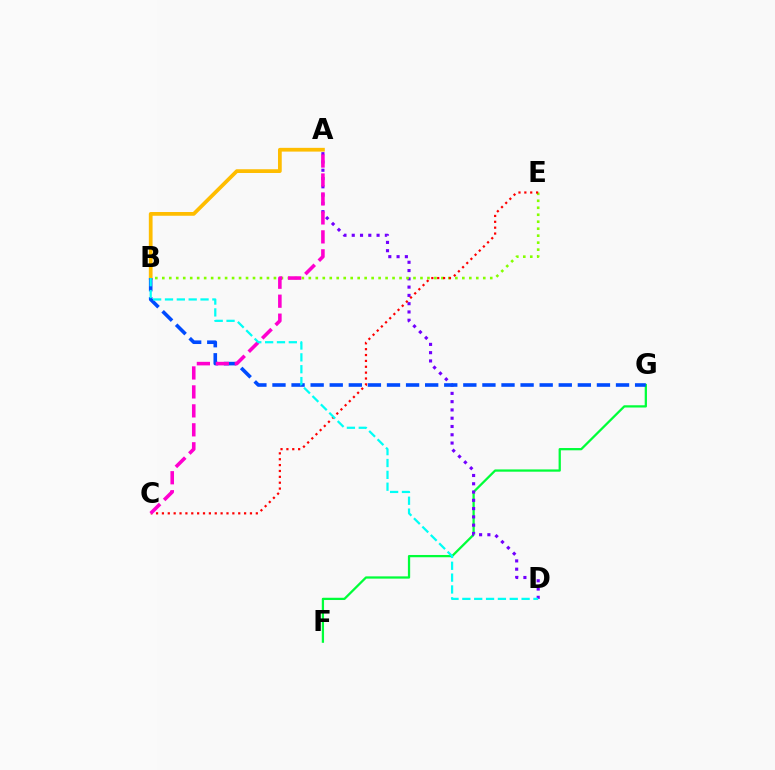{('F', 'G'): [{'color': '#00ff39', 'line_style': 'solid', 'thickness': 1.63}], ('A', 'D'): [{'color': '#7200ff', 'line_style': 'dotted', 'thickness': 2.25}], ('A', 'B'): [{'color': '#ffbd00', 'line_style': 'solid', 'thickness': 2.7}], ('B', 'G'): [{'color': '#004bff', 'line_style': 'dashed', 'thickness': 2.59}], ('B', 'E'): [{'color': '#84ff00', 'line_style': 'dotted', 'thickness': 1.9}], ('C', 'E'): [{'color': '#ff0000', 'line_style': 'dotted', 'thickness': 1.59}], ('A', 'C'): [{'color': '#ff00cf', 'line_style': 'dashed', 'thickness': 2.58}], ('B', 'D'): [{'color': '#00fff6', 'line_style': 'dashed', 'thickness': 1.61}]}